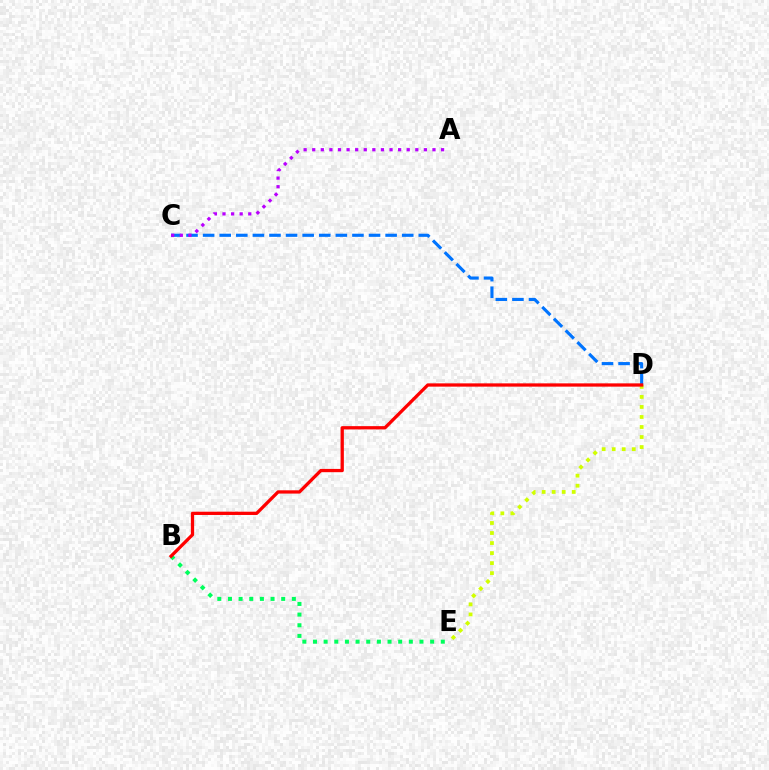{('D', 'E'): [{'color': '#d1ff00', 'line_style': 'dotted', 'thickness': 2.72}], ('C', 'D'): [{'color': '#0074ff', 'line_style': 'dashed', 'thickness': 2.25}], ('B', 'E'): [{'color': '#00ff5c', 'line_style': 'dotted', 'thickness': 2.89}], ('B', 'D'): [{'color': '#ff0000', 'line_style': 'solid', 'thickness': 2.36}], ('A', 'C'): [{'color': '#b900ff', 'line_style': 'dotted', 'thickness': 2.33}]}